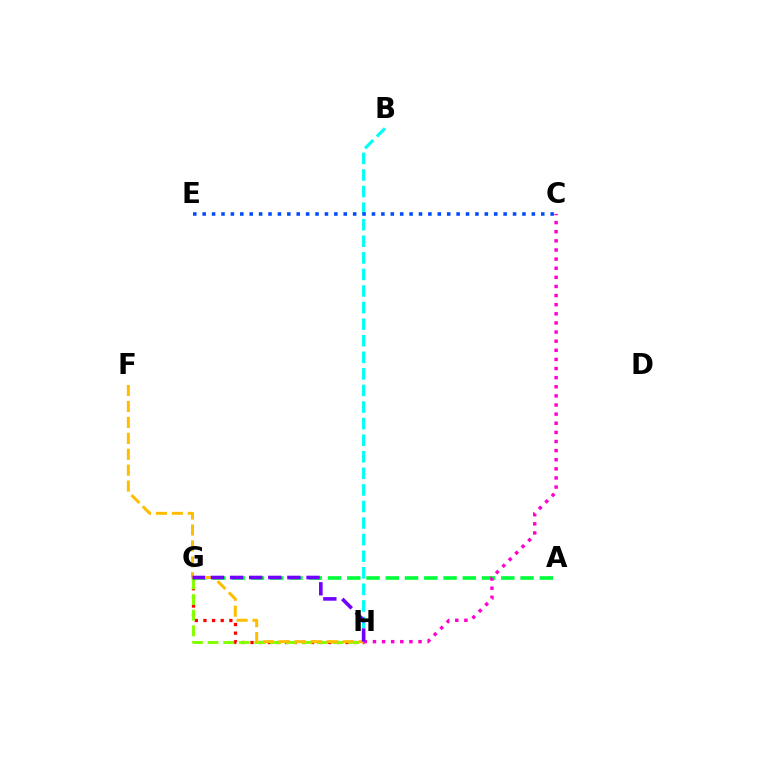{('G', 'H'): [{'color': '#ff0000', 'line_style': 'dotted', 'thickness': 2.35}, {'color': '#84ff00', 'line_style': 'dashed', 'thickness': 2.12}, {'color': '#7200ff', 'line_style': 'dashed', 'thickness': 2.6}], ('B', 'H'): [{'color': '#00fff6', 'line_style': 'dashed', 'thickness': 2.25}], ('C', 'E'): [{'color': '#004bff', 'line_style': 'dotted', 'thickness': 2.56}], ('A', 'G'): [{'color': '#00ff39', 'line_style': 'dashed', 'thickness': 2.62}], ('C', 'H'): [{'color': '#ff00cf', 'line_style': 'dotted', 'thickness': 2.48}], ('F', 'H'): [{'color': '#ffbd00', 'line_style': 'dashed', 'thickness': 2.16}]}